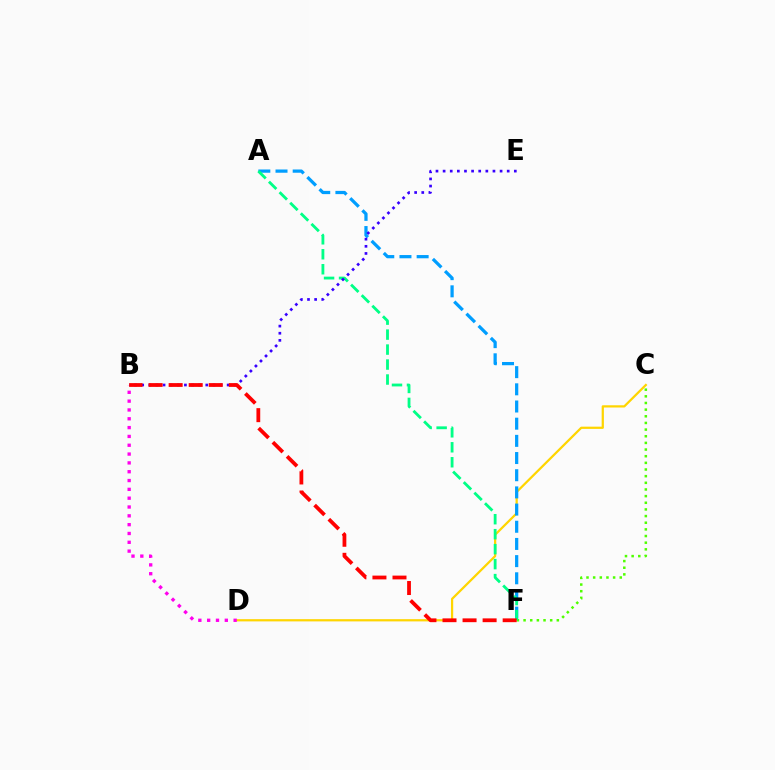{('C', 'D'): [{'color': '#ffd500', 'line_style': 'solid', 'thickness': 1.61}], ('B', 'D'): [{'color': '#ff00ed', 'line_style': 'dotted', 'thickness': 2.4}], ('C', 'F'): [{'color': '#4fff00', 'line_style': 'dotted', 'thickness': 1.81}], ('A', 'F'): [{'color': '#009eff', 'line_style': 'dashed', 'thickness': 2.33}, {'color': '#00ff86', 'line_style': 'dashed', 'thickness': 2.03}], ('B', 'E'): [{'color': '#3700ff', 'line_style': 'dotted', 'thickness': 1.94}], ('B', 'F'): [{'color': '#ff0000', 'line_style': 'dashed', 'thickness': 2.72}]}